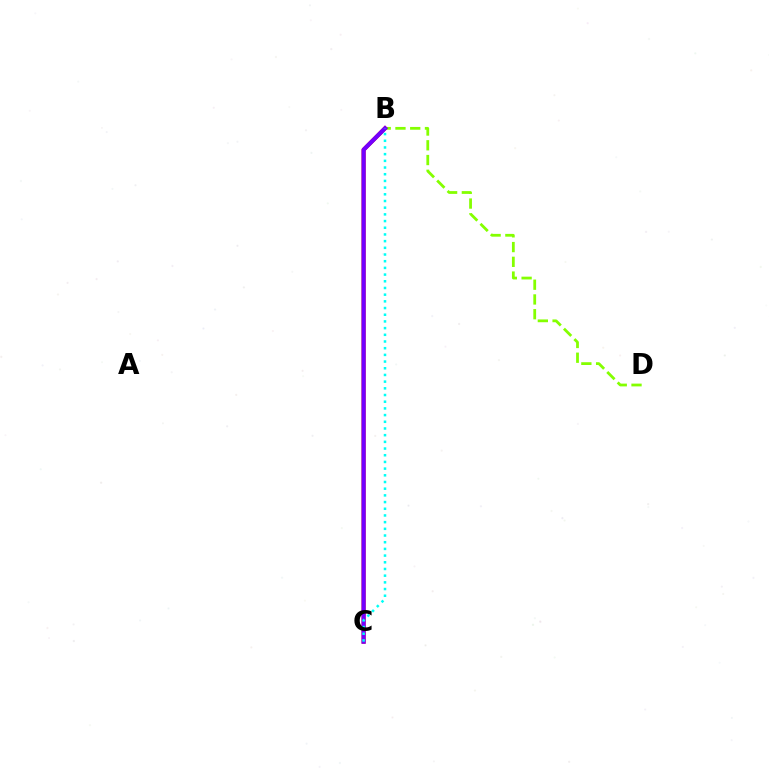{('B', 'D'): [{'color': '#84ff00', 'line_style': 'dashed', 'thickness': 2.0}], ('B', 'C'): [{'color': '#ff0000', 'line_style': 'solid', 'thickness': 2.88}, {'color': '#7200ff', 'line_style': 'solid', 'thickness': 2.99}, {'color': '#00fff6', 'line_style': 'dotted', 'thickness': 1.82}]}